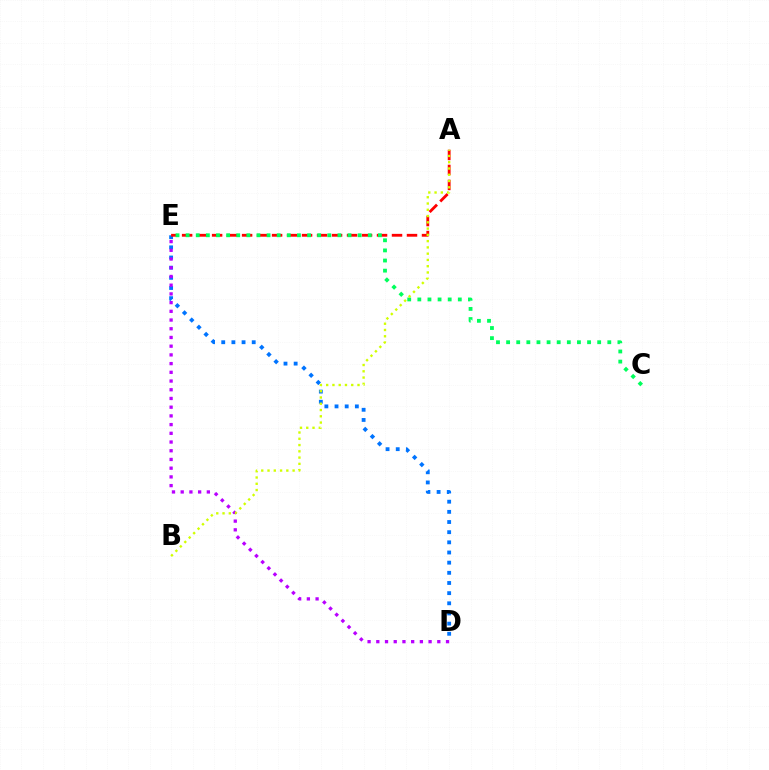{('D', 'E'): [{'color': '#0074ff', 'line_style': 'dotted', 'thickness': 2.76}, {'color': '#b900ff', 'line_style': 'dotted', 'thickness': 2.37}], ('A', 'E'): [{'color': '#ff0000', 'line_style': 'dashed', 'thickness': 2.04}], ('C', 'E'): [{'color': '#00ff5c', 'line_style': 'dotted', 'thickness': 2.75}], ('A', 'B'): [{'color': '#d1ff00', 'line_style': 'dotted', 'thickness': 1.7}]}